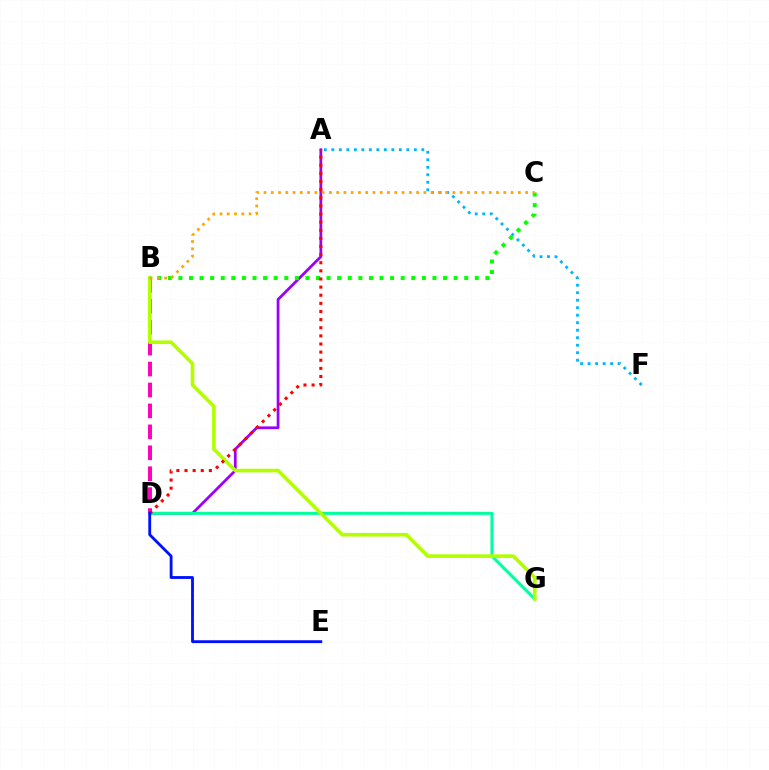{('A', 'D'): [{'color': '#9b00ff', 'line_style': 'solid', 'thickness': 1.99}, {'color': '#ff0000', 'line_style': 'dotted', 'thickness': 2.21}], ('D', 'G'): [{'color': '#00ff9d', 'line_style': 'solid', 'thickness': 2.17}], ('A', 'F'): [{'color': '#00b5ff', 'line_style': 'dotted', 'thickness': 2.04}], ('B', 'D'): [{'color': '#ff00bd', 'line_style': 'dashed', 'thickness': 2.84}], ('B', 'G'): [{'color': '#b3ff00', 'line_style': 'solid', 'thickness': 2.61}], ('B', 'C'): [{'color': '#08ff00', 'line_style': 'dotted', 'thickness': 2.88}, {'color': '#ffa500', 'line_style': 'dotted', 'thickness': 1.97}], ('D', 'E'): [{'color': '#0010ff', 'line_style': 'solid', 'thickness': 2.04}]}